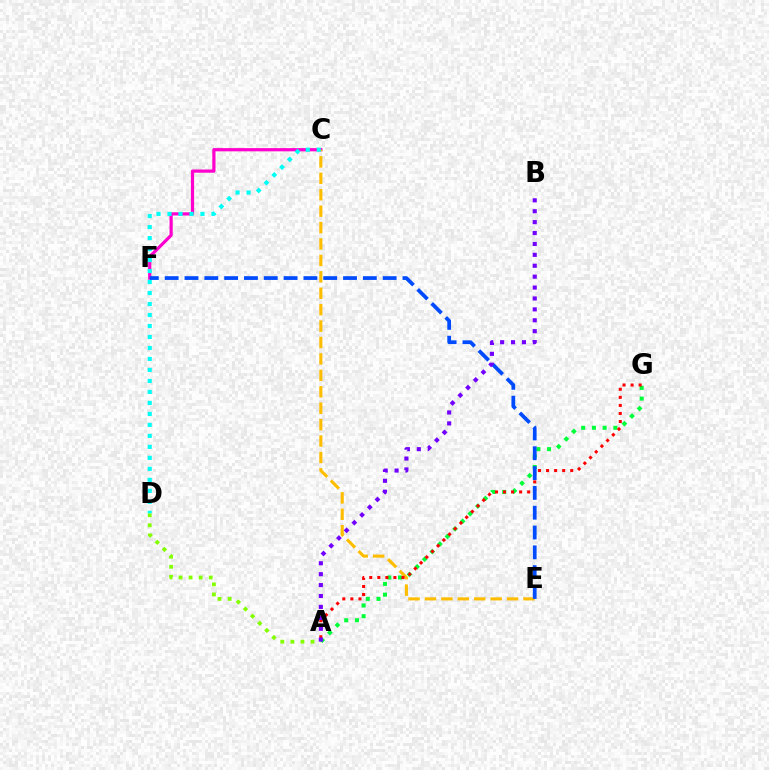{('C', 'F'): [{'color': '#ff00cf', 'line_style': 'solid', 'thickness': 2.32}], ('A', 'D'): [{'color': '#84ff00', 'line_style': 'dotted', 'thickness': 2.73}], ('C', 'E'): [{'color': '#ffbd00', 'line_style': 'dashed', 'thickness': 2.23}], ('C', 'D'): [{'color': '#00fff6', 'line_style': 'dotted', 'thickness': 2.99}], ('A', 'G'): [{'color': '#00ff39', 'line_style': 'dotted', 'thickness': 2.92}, {'color': '#ff0000', 'line_style': 'dotted', 'thickness': 2.19}], ('E', 'F'): [{'color': '#004bff', 'line_style': 'dashed', 'thickness': 2.69}], ('A', 'B'): [{'color': '#7200ff', 'line_style': 'dotted', 'thickness': 2.96}]}